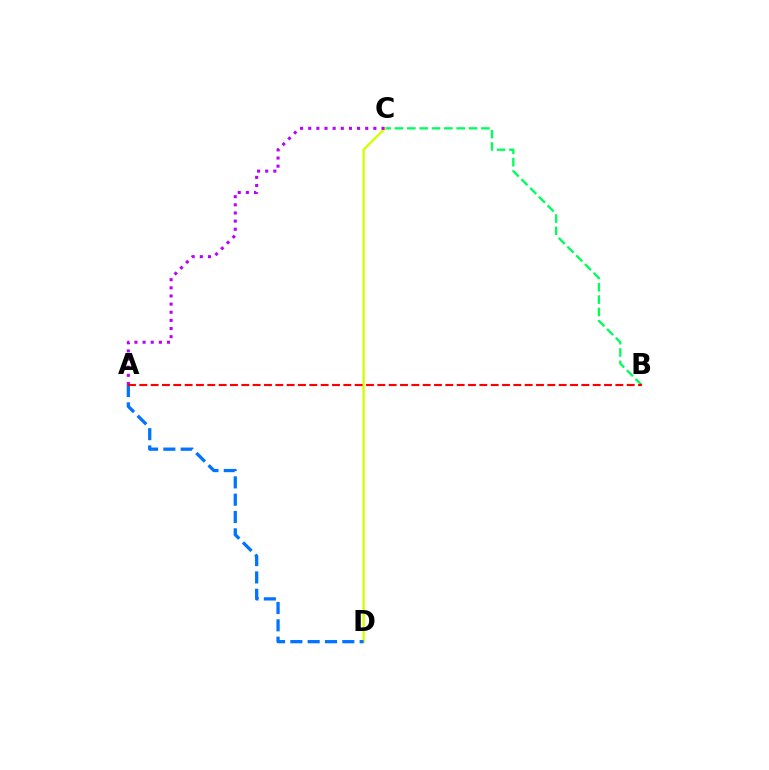{('B', 'C'): [{'color': '#00ff5c', 'line_style': 'dashed', 'thickness': 1.68}], ('C', 'D'): [{'color': '#d1ff00', 'line_style': 'solid', 'thickness': 1.7}], ('A', 'D'): [{'color': '#0074ff', 'line_style': 'dashed', 'thickness': 2.35}], ('A', 'C'): [{'color': '#b900ff', 'line_style': 'dotted', 'thickness': 2.21}], ('A', 'B'): [{'color': '#ff0000', 'line_style': 'dashed', 'thickness': 1.54}]}